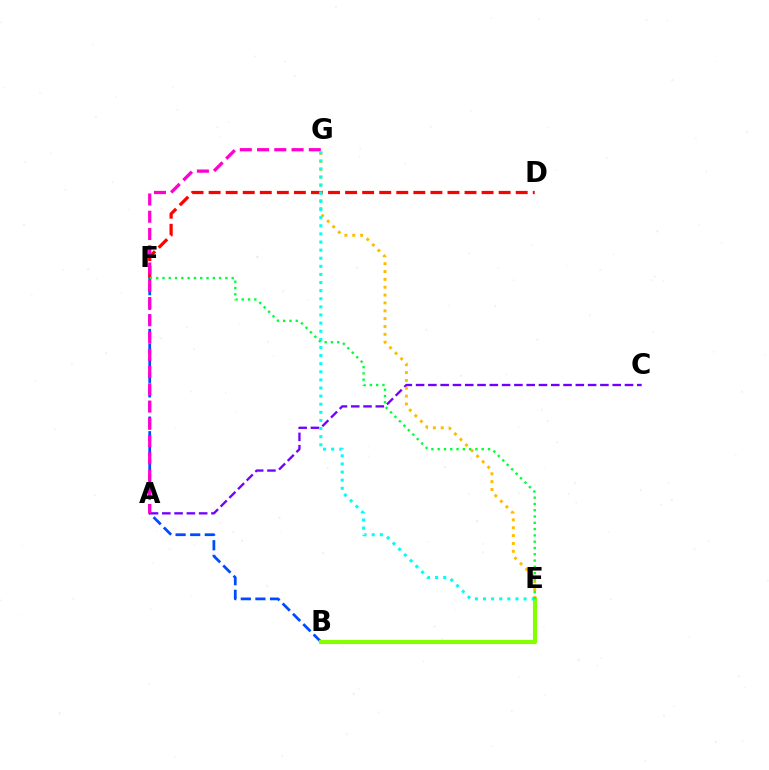{('B', 'F'): [{'color': '#004bff', 'line_style': 'dashed', 'thickness': 1.98}], ('A', 'C'): [{'color': '#7200ff', 'line_style': 'dashed', 'thickness': 1.67}], ('D', 'F'): [{'color': '#ff0000', 'line_style': 'dashed', 'thickness': 2.32}], ('E', 'G'): [{'color': '#ffbd00', 'line_style': 'dotted', 'thickness': 2.13}, {'color': '#00fff6', 'line_style': 'dotted', 'thickness': 2.2}], ('A', 'G'): [{'color': '#ff00cf', 'line_style': 'dashed', 'thickness': 2.34}], ('B', 'E'): [{'color': '#84ff00', 'line_style': 'solid', 'thickness': 2.99}], ('E', 'F'): [{'color': '#00ff39', 'line_style': 'dotted', 'thickness': 1.71}]}